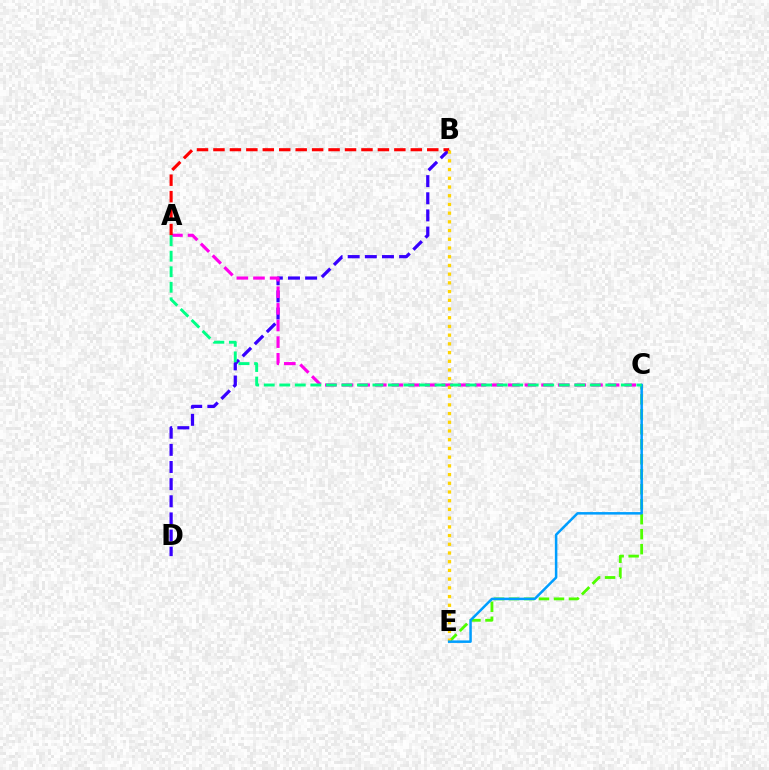{('B', 'D'): [{'color': '#3700ff', 'line_style': 'dashed', 'thickness': 2.33}], ('C', 'E'): [{'color': '#4fff00', 'line_style': 'dashed', 'thickness': 2.04}, {'color': '#009eff', 'line_style': 'solid', 'thickness': 1.81}], ('A', 'C'): [{'color': '#ff00ed', 'line_style': 'dashed', 'thickness': 2.26}, {'color': '#00ff86', 'line_style': 'dashed', 'thickness': 2.11}], ('A', 'B'): [{'color': '#ff0000', 'line_style': 'dashed', 'thickness': 2.23}], ('B', 'E'): [{'color': '#ffd500', 'line_style': 'dotted', 'thickness': 2.37}]}